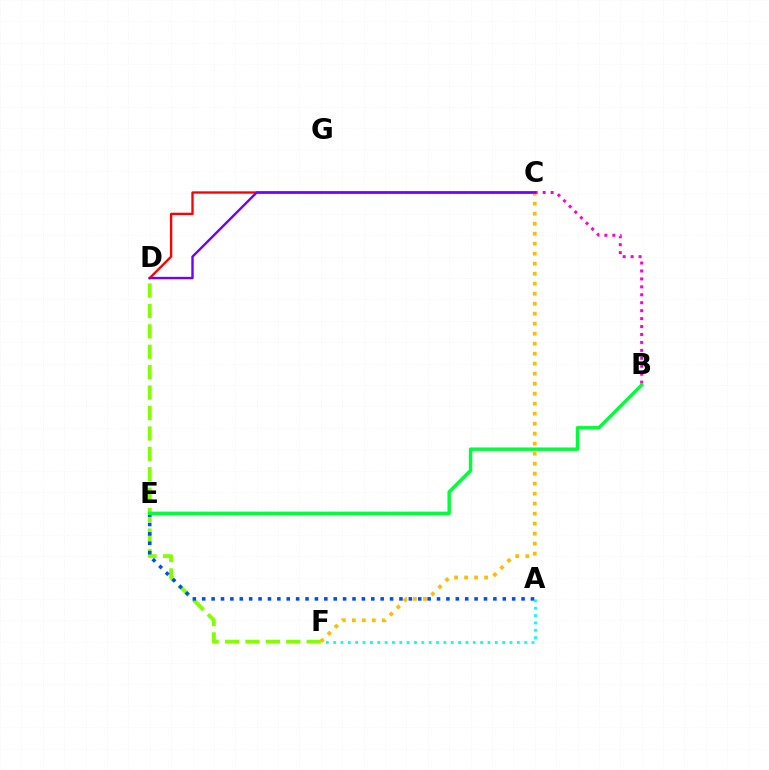{('D', 'F'): [{'color': '#84ff00', 'line_style': 'dashed', 'thickness': 2.77}], ('A', 'F'): [{'color': '#00fff6', 'line_style': 'dotted', 'thickness': 2.0}], ('C', 'D'): [{'color': '#ff0000', 'line_style': 'solid', 'thickness': 1.68}, {'color': '#7200ff', 'line_style': 'solid', 'thickness': 1.73}], ('C', 'F'): [{'color': '#ffbd00', 'line_style': 'dotted', 'thickness': 2.72}], ('A', 'E'): [{'color': '#004bff', 'line_style': 'dotted', 'thickness': 2.55}], ('B', 'C'): [{'color': '#ff00cf', 'line_style': 'dotted', 'thickness': 2.16}], ('B', 'E'): [{'color': '#00ff39', 'line_style': 'solid', 'thickness': 2.47}]}